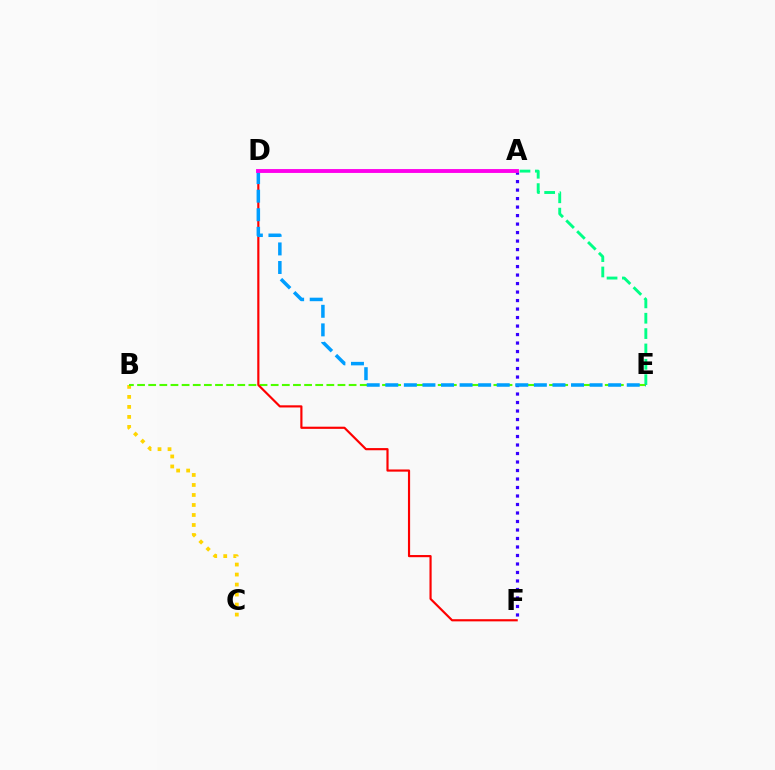{('A', 'F'): [{'color': '#3700ff', 'line_style': 'dotted', 'thickness': 2.31}], ('A', 'E'): [{'color': '#00ff86', 'line_style': 'dashed', 'thickness': 2.09}], ('B', 'C'): [{'color': '#ffd500', 'line_style': 'dotted', 'thickness': 2.72}], ('B', 'E'): [{'color': '#4fff00', 'line_style': 'dashed', 'thickness': 1.51}], ('D', 'F'): [{'color': '#ff0000', 'line_style': 'solid', 'thickness': 1.56}], ('D', 'E'): [{'color': '#009eff', 'line_style': 'dashed', 'thickness': 2.52}], ('A', 'D'): [{'color': '#ff00ed', 'line_style': 'solid', 'thickness': 2.79}]}